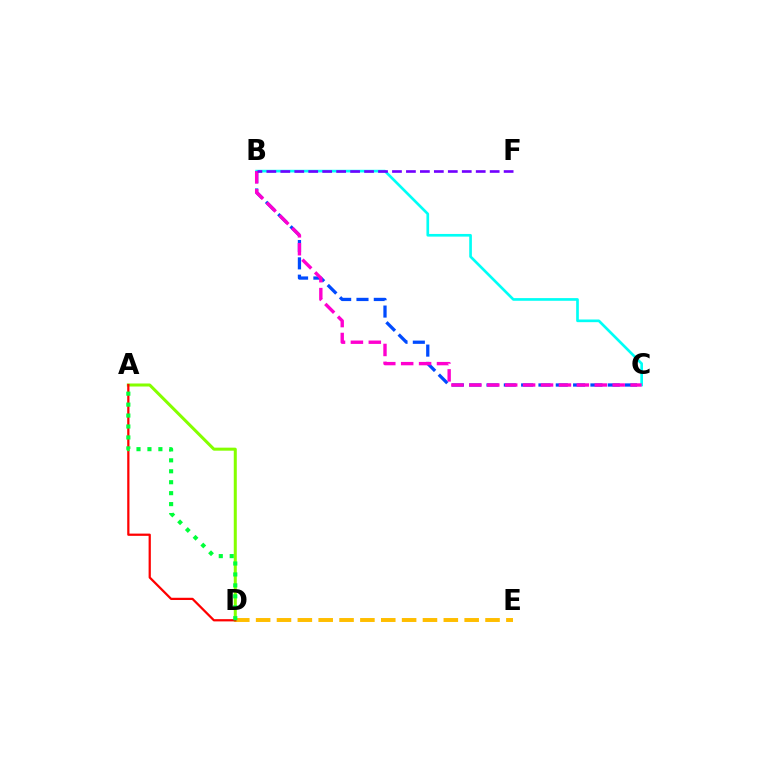{('B', 'C'): [{'color': '#00fff6', 'line_style': 'solid', 'thickness': 1.92}, {'color': '#004bff', 'line_style': 'dashed', 'thickness': 2.35}, {'color': '#ff00cf', 'line_style': 'dashed', 'thickness': 2.43}], ('A', 'D'): [{'color': '#84ff00', 'line_style': 'solid', 'thickness': 2.18}, {'color': '#ff0000', 'line_style': 'solid', 'thickness': 1.61}, {'color': '#00ff39', 'line_style': 'dotted', 'thickness': 2.97}], ('D', 'E'): [{'color': '#ffbd00', 'line_style': 'dashed', 'thickness': 2.83}], ('B', 'F'): [{'color': '#7200ff', 'line_style': 'dashed', 'thickness': 1.9}]}